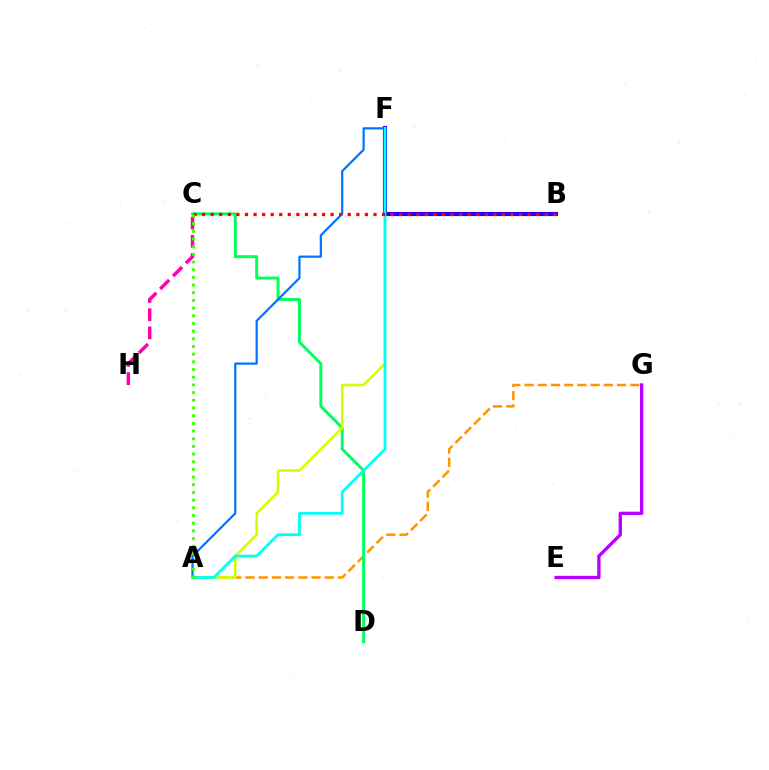{('A', 'G'): [{'color': '#ff9400', 'line_style': 'dashed', 'thickness': 1.8}], ('C', 'D'): [{'color': '#00ff5c', 'line_style': 'solid', 'thickness': 2.11}], ('A', 'F'): [{'color': '#0074ff', 'line_style': 'solid', 'thickness': 1.59}, {'color': '#d1ff00', 'line_style': 'solid', 'thickness': 1.84}, {'color': '#00fff6', 'line_style': 'solid', 'thickness': 2.01}], ('E', 'G'): [{'color': '#b900ff', 'line_style': 'solid', 'thickness': 2.4}], ('C', 'H'): [{'color': '#ff00ac', 'line_style': 'dashed', 'thickness': 2.47}], ('B', 'F'): [{'color': '#2500ff', 'line_style': 'solid', 'thickness': 2.98}], ('B', 'C'): [{'color': '#ff0000', 'line_style': 'dotted', 'thickness': 2.33}], ('A', 'C'): [{'color': '#3dff00', 'line_style': 'dotted', 'thickness': 2.09}]}